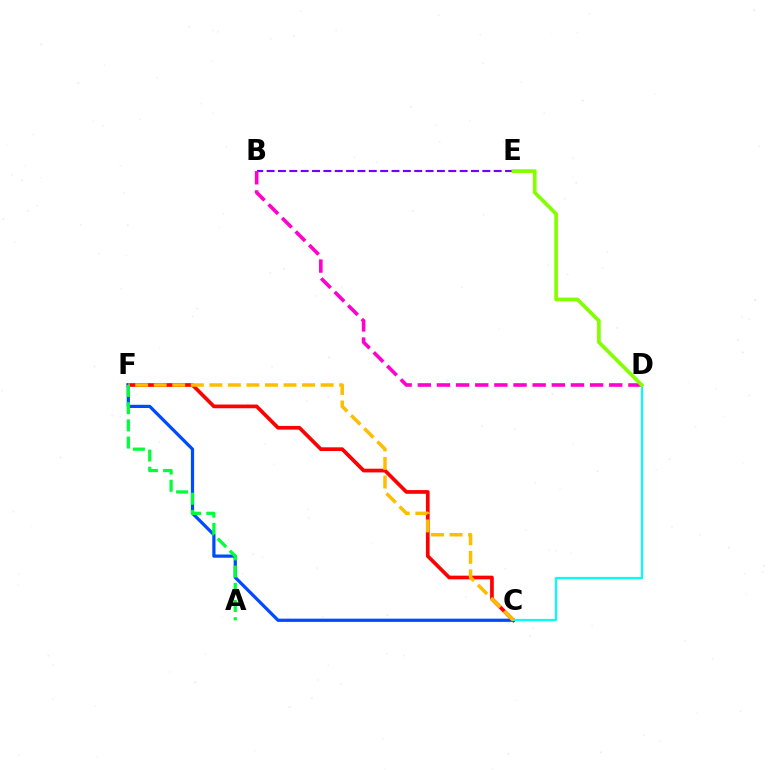{('C', 'F'): [{'color': '#ff0000', 'line_style': 'solid', 'thickness': 2.66}, {'color': '#004bff', 'line_style': 'solid', 'thickness': 2.33}, {'color': '#ffbd00', 'line_style': 'dashed', 'thickness': 2.52}], ('B', 'E'): [{'color': '#7200ff', 'line_style': 'dashed', 'thickness': 1.54}], ('C', 'D'): [{'color': '#00fff6', 'line_style': 'solid', 'thickness': 1.6}], ('B', 'D'): [{'color': '#ff00cf', 'line_style': 'dashed', 'thickness': 2.6}], ('A', 'F'): [{'color': '#00ff39', 'line_style': 'dashed', 'thickness': 2.34}], ('D', 'E'): [{'color': '#84ff00', 'line_style': 'solid', 'thickness': 2.66}]}